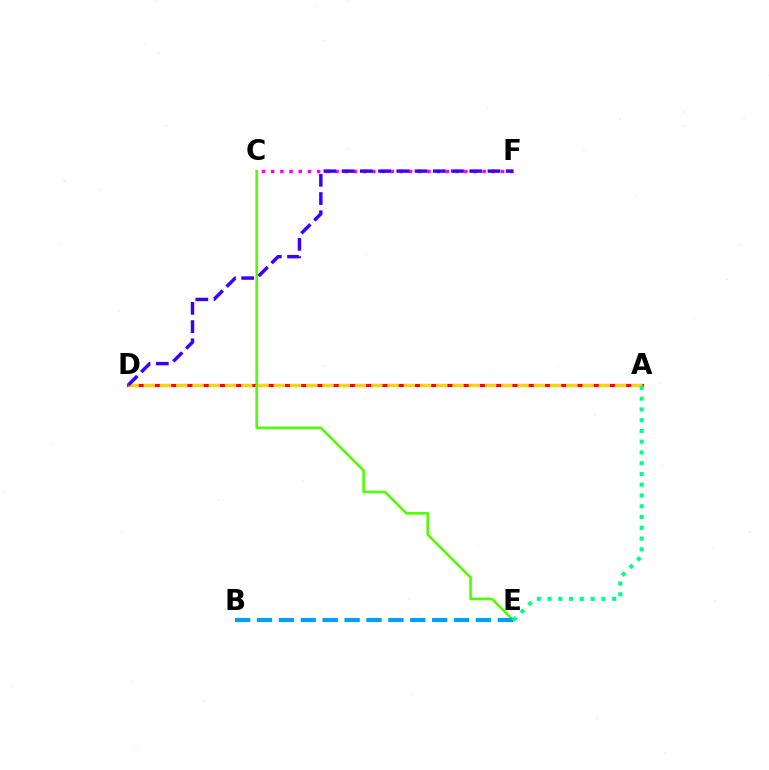{('A', 'D'): [{'color': '#ff0000', 'line_style': 'solid', 'thickness': 2.27}, {'color': '#ffd500', 'line_style': 'dashed', 'thickness': 2.21}], ('C', 'E'): [{'color': '#4fff00', 'line_style': 'solid', 'thickness': 1.87}], ('B', 'E'): [{'color': '#009eff', 'line_style': 'dashed', 'thickness': 2.97}], ('C', 'F'): [{'color': '#ff00ed', 'line_style': 'dotted', 'thickness': 2.5}], ('A', 'E'): [{'color': '#00ff86', 'line_style': 'dotted', 'thickness': 2.92}], ('D', 'F'): [{'color': '#3700ff', 'line_style': 'dashed', 'thickness': 2.48}]}